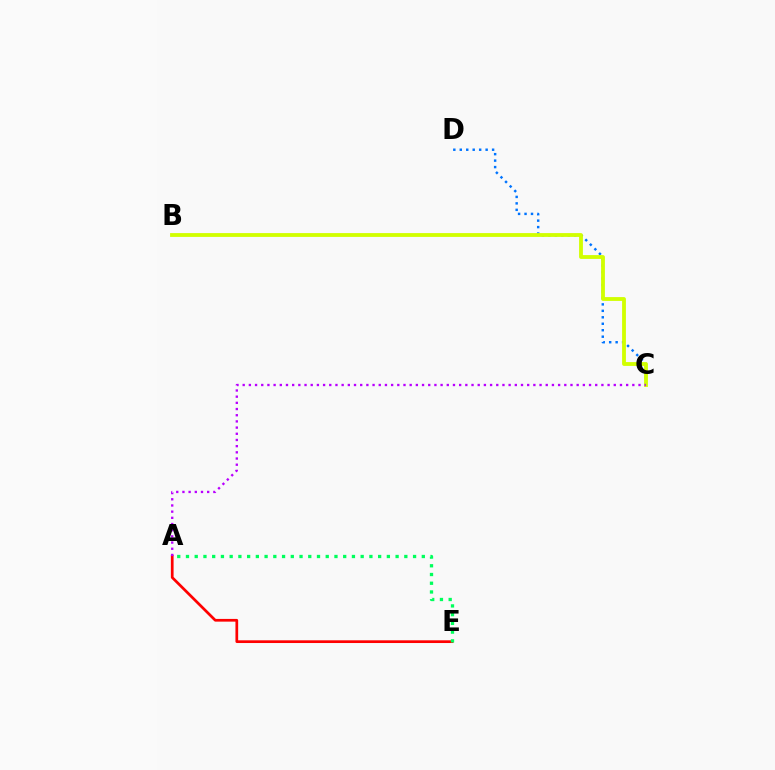{('C', 'D'): [{'color': '#0074ff', 'line_style': 'dotted', 'thickness': 1.76}], ('A', 'E'): [{'color': '#ff0000', 'line_style': 'solid', 'thickness': 1.96}, {'color': '#00ff5c', 'line_style': 'dotted', 'thickness': 2.37}], ('B', 'C'): [{'color': '#d1ff00', 'line_style': 'solid', 'thickness': 2.75}], ('A', 'C'): [{'color': '#b900ff', 'line_style': 'dotted', 'thickness': 1.68}]}